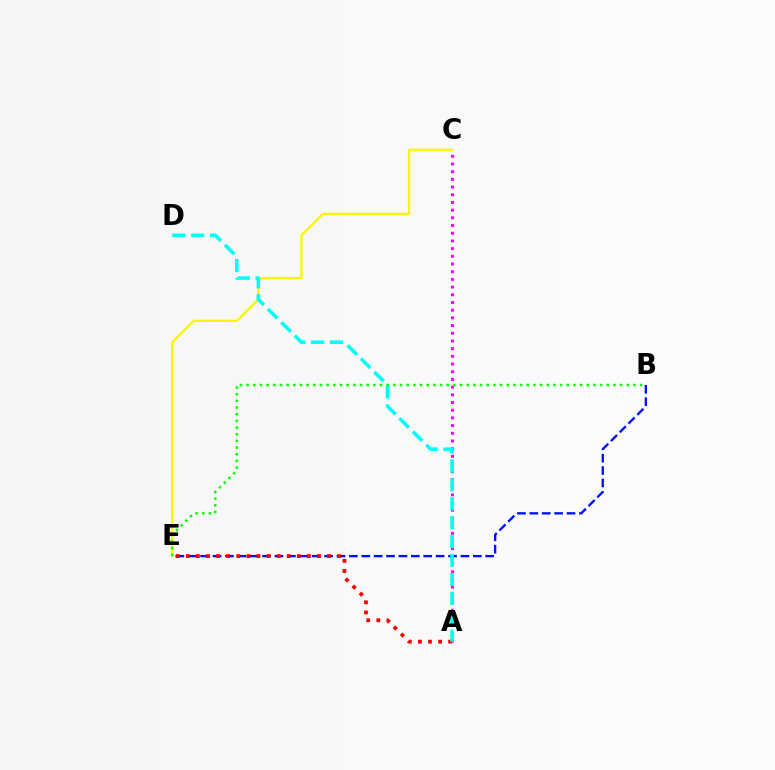{('B', 'E'): [{'color': '#0010ff', 'line_style': 'dashed', 'thickness': 1.68}, {'color': '#08ff00', 'line_style': 'dotted', 'thickness': 1.81}], ('A', 'E'): [{'color': '#ff0000', 'line_style': 'dotted', 'thickness': 2.74}], ('A', 'C'): [{'color': '#ee00ff', 'line_style': 'dotted', 'thickness': 2.09}], ('C', 'E'): [{'color': '#fcf500', 'line_style': 'solid', 'thickness': 1.65}], ('A', 'D'): [{'color': '#00fff6', 'line_style': 'dashed', 'thickness': 2.57}]}